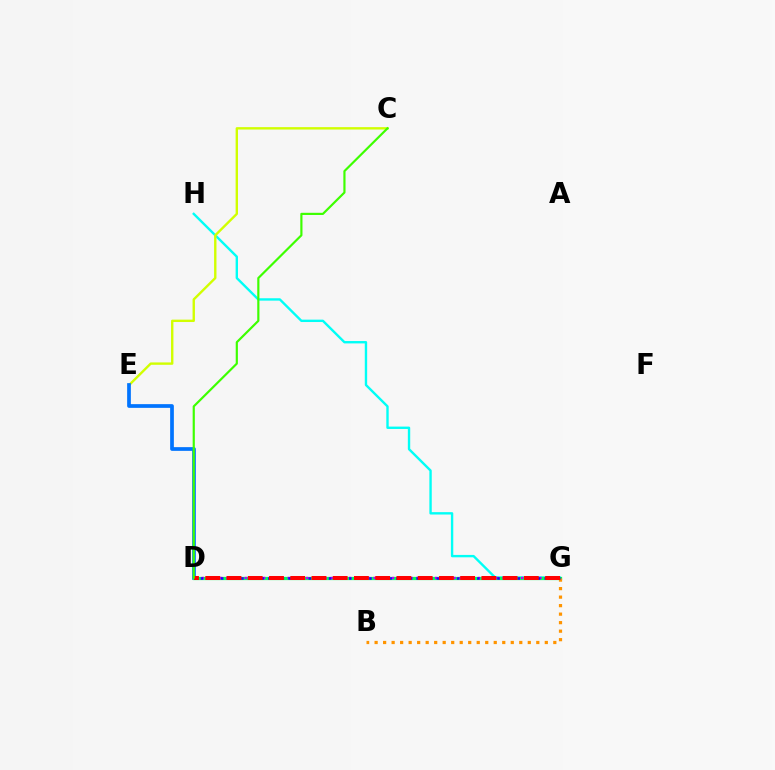{('G', 'H'): [{'color': '#00fff6', 'line_style': 'solid', 'thickness': 1.71}], ('C', 'E'): [{'color': '#d1ff00', 'line_style': 'solid', 'thickness': 1.72}], ('D', 'E'): [{'color': '#0074ff', 'line_style': 'solid', 'thickness': 2.67}], ('D', 'G'): [{'color': '#ff00ac', 'line_style': 'dotted', 'thickness': 1.9}, {'color': '#00ff5c', 'line_style': 'solid', 'thickness': 2.33}, {'color': '#b900ff', 'line_style': 'dotted', 'thickness': 1.67}, {'color': '#2500ff', 'line_style': 'dotted', 'thickness': 1.83}, {'color': '#ff0000', 'line_style': 'dashed', 'thickness': 2.89}], ('B', 'G'): [{'color': '#ff9400', 'line_style': 'dotted', 'thickness': 2.31}], ('C', 'D'): [{'color': '#3dff00', 'line_style': 'solid', 'thickness': 1.57}]}